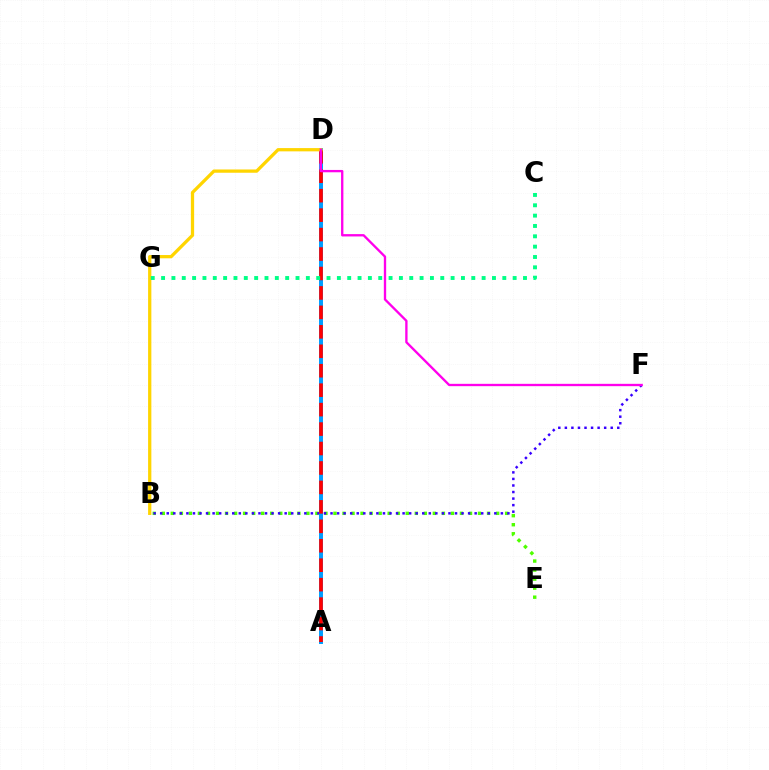{('B', 'E'): [{'color': '#4fff00', 'line_style': 'dotted', 'thickness': 2.46}], ('B', 'F'): [{'color': '#3700ff', 'line_style': 'dotted', 'thickness': 1.78}], ('A', 'D'): [{'color': '#009eff', 'line_style': 'solid', 'thickness': 2.85}, {'color': '#ff0000', 'line_style': 'dashed', 'thickness': 2.64}], ('B', 'D'): [{'color': '#ffd500', 'line_style': 'solid', 'thickness': 2.35}], ('C', 'G'): [{'color': '#00ff86', 'line_style': 'dotted', 'thickness': 2.81}], ('D', 'F'): [{'color': '#ff00ed', 'line_style': 'solid', 'thickness': 1.68}]}